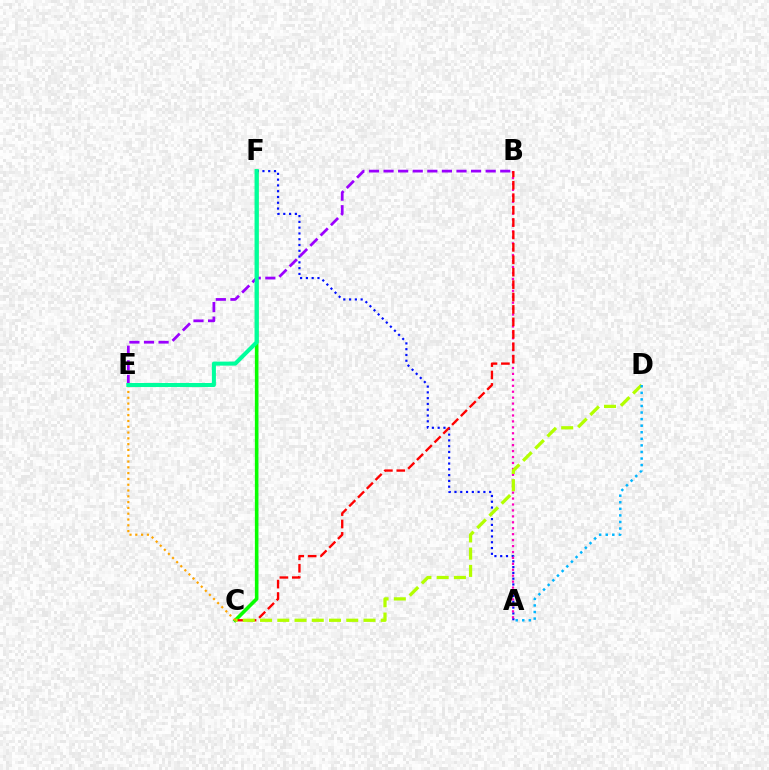{('C', 'F'): [{'color': '#08ff00', 'line_style': 'solid', 'thickness': 2.59}], ('A', 'F'): [{'color': '#0010ff', 'line_style': 'dotted', 'thickness': 1.57}], ('A', 'B'): [{'color': '#ff00bd', 'line_style': 'dotted', 'thickness': 1.61}], ('B', 'C'): [{'color': '#ff0000', 'line_style': 'dashed', 'thickness': 1.69}], ('C', 'D'): [{'color': '#b3ff00', 'line_style': 'dashed', 'thickness': 2.34}], ('C', 'E'): [{'color': '#ffa500', 'line_style': 'dotted', 'thickness': 1.57}], ('A', 'D'): [{'color': '#00b5ff', 'line_style': 'dotted', 'thickness': 1.79}], ('B', 'E'): [{'color': '#9b00ff', 'line_style': 'dashed', 'thickness': 1.98}], ('E', 'F'): [{'color': '#00ff9d', 'line_style': 'solid', 'thickness': 2.91}]}